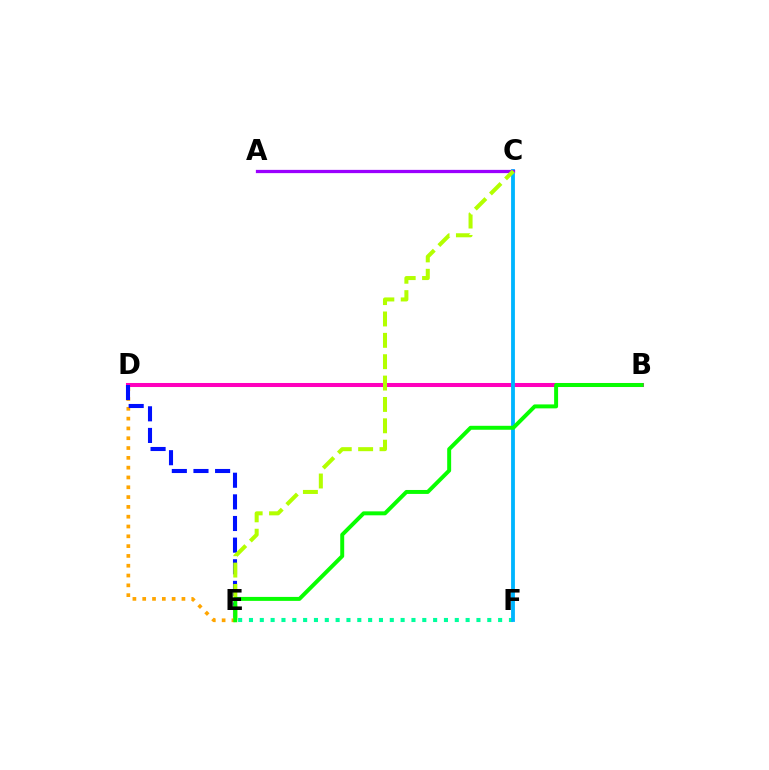{('B', 'D'): [{'color': '#ff0000', 'line_style': 'solid', 'thickness': 1.53}, {'color': '#ff00bd', 'line_style': 'solid', 'thickness': 2.91}], ('D', 'E'): [{'color': '#ffa500', 'line_style': 'dotted', 'thickness': 2.66}, {'color': '#0010ff', 'line_style': 'dashed', 'thickness': 2.94}], ('E', 'F'): [{'color': '#00ff9d', 'line_style': 'dotted', 'thickness': 2.94}], ('C', 'F'): [{'color': '#00b5ff', 'line_style': 'solid', 'thickness': 2.76}], ('A', 'C'): [{'color': '#9b00ff', 'line_style': 'solid', 'thickness': 2.35}], ('C', 'E'): [{'color': '#b3ff00', 'line_style': 'dashed', 'thickness': 2.9}], ('B', 'E'): [{'color': '#08ff00', 'line_style': 'solid', 'thickness': 2.85}]}